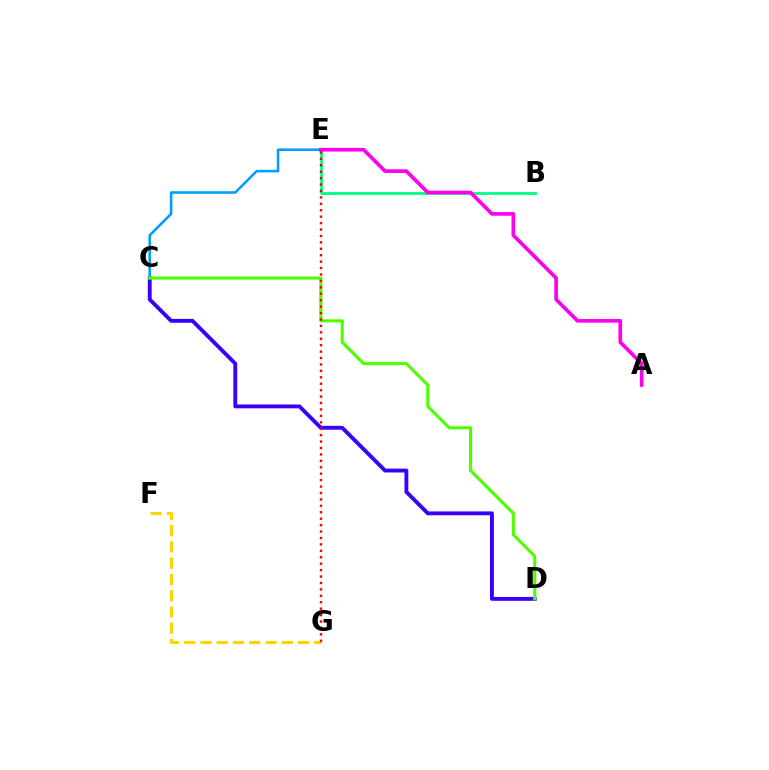{('C', 'D'): [{'color': '#3700ff', 'line_style': 'solid', 'thickness': 2.78}, {'color': '#4fff00', 'line_style': 'solid', 'thickness': 2.23}], ('B', 'E'): [{'color': '#00ff86', 'line_style': 'solid', 'thickness': 2.02}], ('C', 'E'): [{'color': '#009eff', 'line_style': 'solid', 'thickness': 1.87}], ('A', 'E'): [{'color': '#ff00ed', 'line_style': 'solid', 'thickness': 2.65}], ('F', 'G'): [{'color': '#ffd500', 'line_style': 'dashed', 'thickness': 2.21}], ('E', 'G'): [{'color': '#ff0000', 'line_style': 'dotted', 'thickness': 1.75}]}